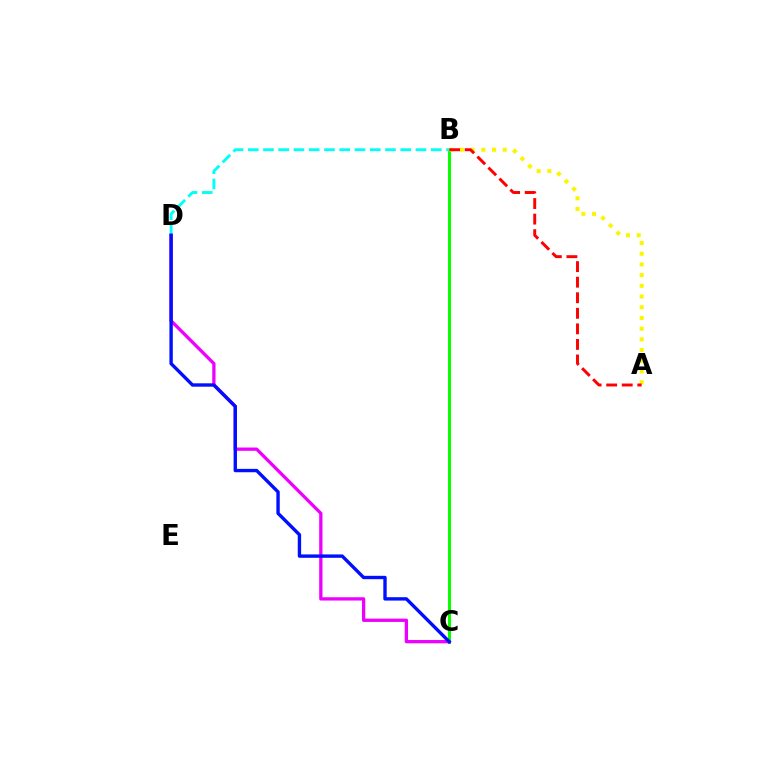{('B', 'C'): [{'color': '#08ff00', 'line_style': 'solid', 'thickness': 2.2}], ('A', 'B'): [{'color': '#fcf500', 'line_style': 'dotted', 'thickness': 2.91}, {'color': '#ff0000', 'line_style': 'dashed', 'thickness': 2.11}], ('C', 'D'): [{'color': '#ee00ff', 'line_style': 'solid', 'thickness': 2.36}, {'color': '#0010ff', 'line_style': 'solid', 'thickness': 2.43}], ('B', 'D'): [{'color': '#00fff6', 'line_style': 'dashed', 'thickness': 2.07}]}